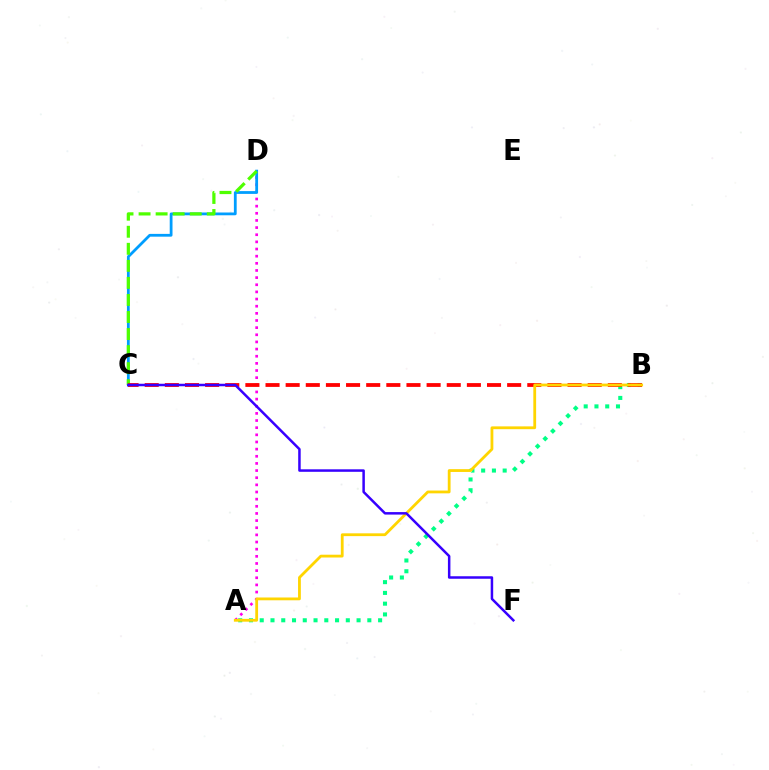{('A', 'D'): [{'color': '#ff00ed', 'line_style': 'dotted', 'thickness': 1.94}], ('A', 'B'): [{'color': '#00ff86', 'line_style': 'dotted', 'thickness': 2.92}, {'color': '#ffd500', 'line_style': 'solid', 'thickness': 2.01}], ('C', 'D'): [{'color': '#009eff', 'line_style': 'solid', 'thickness': 2.01}, {'color': '#4fff00', 'line_style': 'dashed', 'thickness': 2.32}], ('B', 'C'): [{'color': '#ff0000', 'line_style': 'dashed', 'thickness': 2.74}], ('C', 'F'): [{'color': '#3700ff', 'line_style': 'solid', 'thickness': 1.8}]}